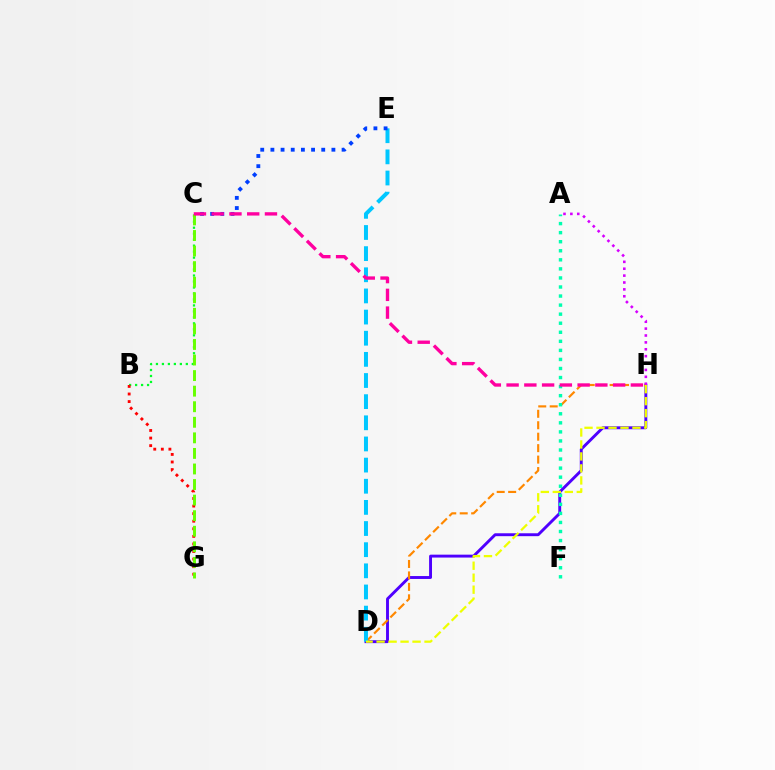{('B', 'C'): [{'color': '#00ff27', 'line_style': 'dotted', 'thickness': 1.62}], ('D', 'H'): [{'color': '#4f00ff', 'line_style': 'solid', 'thickness': 2.09}, {'color': '#ff8800', 'line_style': 'dashed', 'thickness': 1.56}, {'color': '#eeff00', 'line_style': 'dashed', 'thickness': 1.63}], ('D', 'E'): [{'color': '#00c7ff', 'line_style': 'dashed', 'thickness': 2.87}], ('C', 'E'): [{'color': '#003fff', 'line_style': 'dotted', 'thickness': 2.76}], ('B', 'G'): [{'color': '#ff0000', 'line_style': 'dotted', 'thickness': 2.06}], ('C', 'G'): [{'color': '#66ff00', 'line_style': 'dashed', 'thickness': 2.11}], ('A', 'F'): [{'color': '#00ffaf', 'line_style': 'dotted', 'thickness': 2.46}], ('A', 'H'): [{'color': '#d600ff', 'line_style': 'dotted', 'thickness': 1.87}], ('C', 'H'): [{'color': '#ff00a0', 'line_style': 'dashed', 'thickness': 2.41}]}